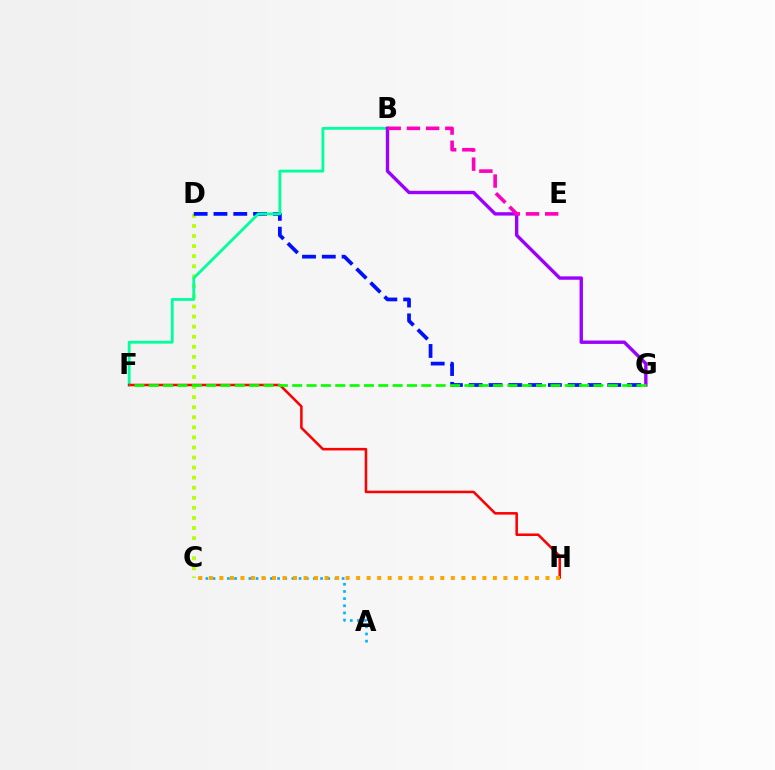{('C', 'D'): [{'color': '#b3ff00', 'line_style': 'dotted', 'thickness': 2.74}], ('A', 'C'): [{'color': '#00b5ff', 'line_style': 'dotted', 'thickness': 1.95}], ('D', 'G'): [{'color': '#0010ff', 'line_style': 'dashed', 'thickness': 2.69}], ('B', 'F'): [{'color': '#00ff9d', 'line_style': 'solid', 'thickness': 2.04}], ('B', 'G'): [{'color': '#9b00ff', 'line_style': 'solid', 'thickness': 2.43}], ('F', 'H'): [{'color': '#ff0000', 'line_style': 'solid', 'thickness': 1.83}], ('F', 'G'): [{'color': '#08ff00', 'line_style': 'dashed', 'thickness': 1.95}], ('C', 'H'): [{'color': '#ffa500', 'line_style': 'dotted', 'thickness': 2.86}], ('B', 'E'): [{'color': '#ff00bd', 'line_style': 'dashed', 'thickness': 2.61}]}